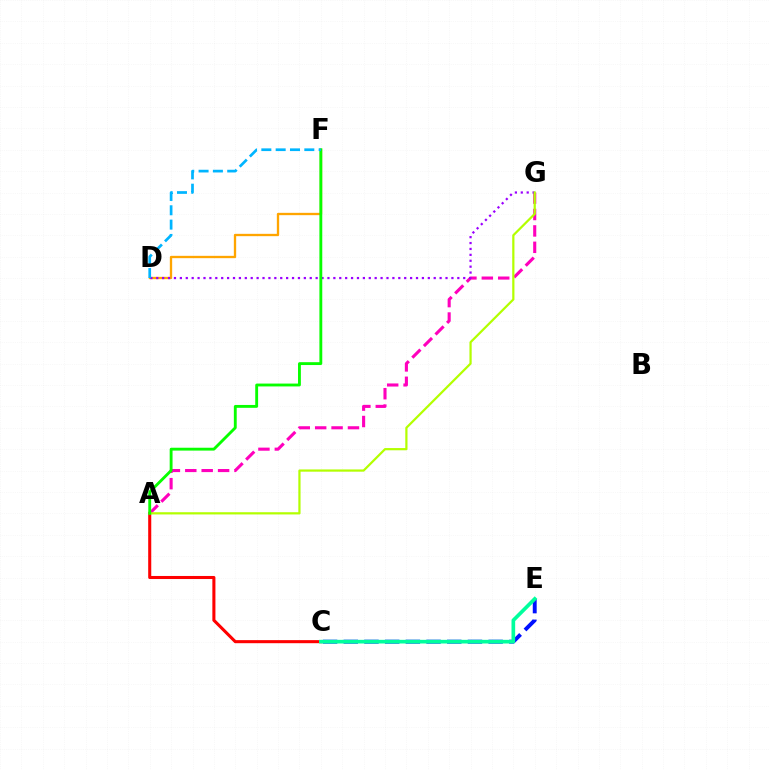{('A', 'C'): [{'color': '#ff0000', 'line_style': 'solid', 'thickness': 2.21}], ('C', 'E'): [{'color': '#0010ff', 'line_style': 'dashed', 'thickness': 2.81}, {'color': '#00ff9d', 'line_style': 'solid', 'thickness': 2.64}], ('A', 'G'): [{'color': '#ff00bd', 'line_style': 'dashed', 'thickness': 2.23}, {'color': '#b3ff00', 'line_style': 'solid', 'thickness': 1.6}], ('D', 'F'): [{'color': '#ffa500', 'line_style': 'solid', 'thickness': 1.68}, {'color': '#00b5ff', 'line_style': 'dashed', 'thickness': 1.95}], ('D', 'G'): [{'color': '#9b00ff', 'line_style': 'dotted', 'thickness': 1.6}], ('A', 'F'): [{'color': '#08ff00', 'line_style': 'solid', 'thickness': 2.06}]}